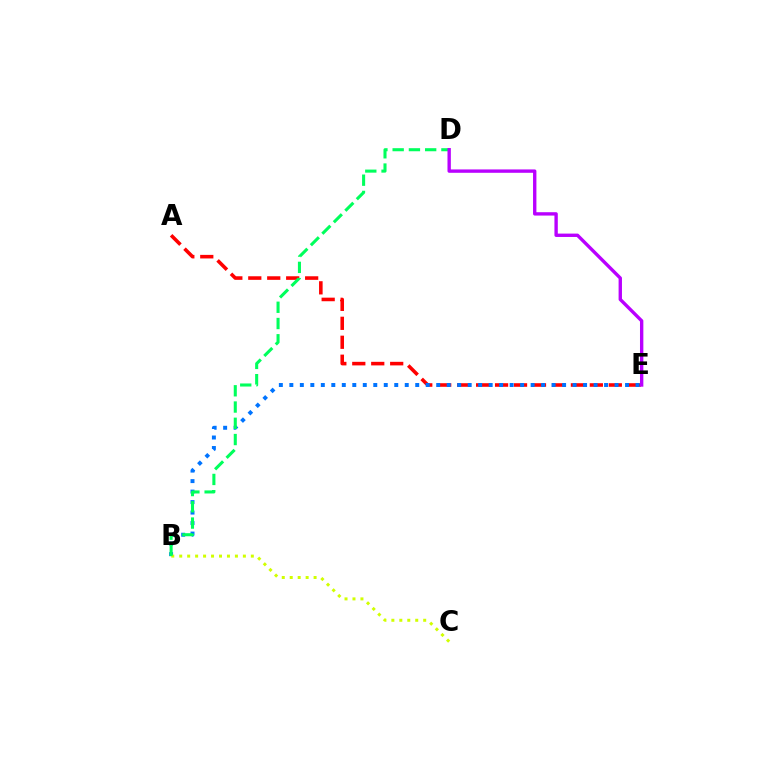{('A', 'E'): [{'color': '#ff0000', 'line_style': 'dashed', 'thickness': 2.58}], ('B', 'E'): [{'color': '#0074ff', 'line_style': 'dotted', 'thickness': 2.85}], ('B', 'C'): [{'color': '#d1ff00', 'line_style': 'dotted', 'thickness': 2.16}], ('B', 'D'): [{'color': '#00ff5c', 'line_style': 'dashed', 'thickness': 2.21}], ('D', 'E'): [{'color': '#b900ff', 'line_style': 'solid', 'thickness': 2.42}]}